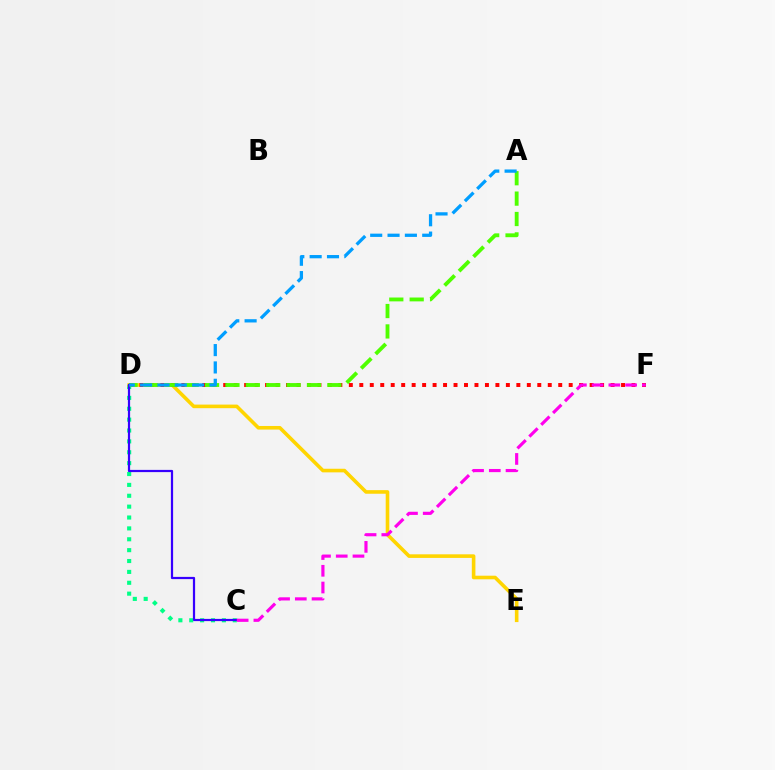{('C', 'D'): [{'color': '#00ff86', 'line_style': 'dotted', 'thickness': 2.96}, {'color': '#3700ff', 'line_style': 'solid', 'thickness': 1.6}], ('D', 'E'): [{'color': '#ffd500', 'line_style': 'solid', 'thickness': 2.59}], ('D', 'F'): [{'color': '#ff0000', 'line_style': 'dotted', 'thickness': 2.84}], ('A', 'D'): [{'color': '#4fff00', 'line_style': 'dashed', 'thickness': 2.77}, {'color': '#009eff', 'line_style': 'dashed', 'thickness': 2.36}], ('C', 'F'): [{'color': '#ff00ed', 'line_style': 'dashed', 'thickness': 2.27}]}